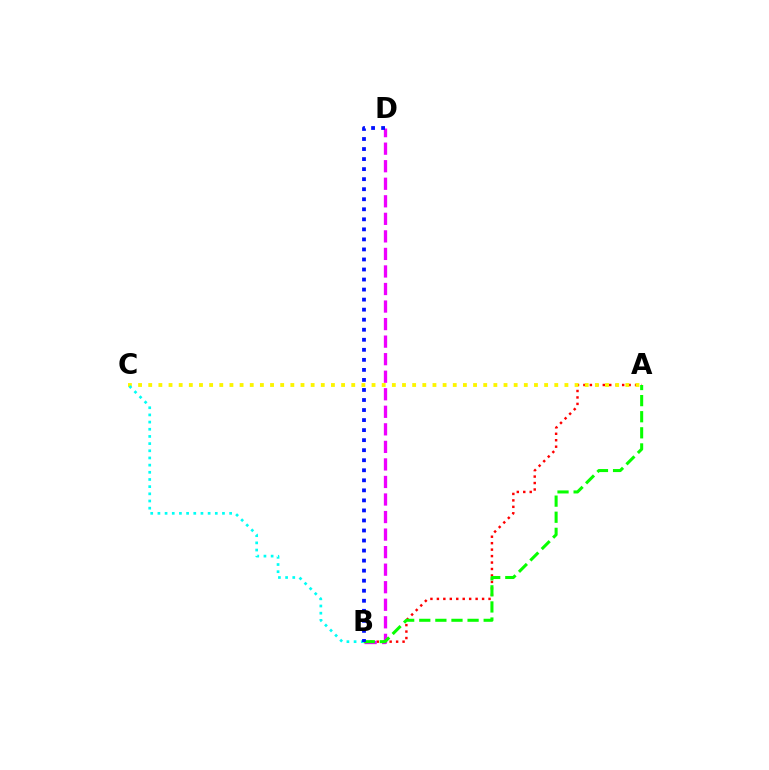{('A', 'B'): [{'color': '#ff0000', 'line_style': 'dotted', 'thickness': 1.75}, {'color': '#08ff00', 'line_style': 'dashed', 'thickness': 2.19}], ('B', 'D'): [{'color': '#ee00ff', 'line_style': 'dashed', 'thickness': 2.38}, {'color': '#0010ff', 'line_style': 'dotted', 'thickness': 2.73}], ('A', 'C'): [{'color': '#fcf500', 'line_style': 'dotted', 'thickness': 2.76}], ('B', 'C'): [{'color': '#00fff6', 'line_style': 'dotted', 'thickness': 1.95}]}